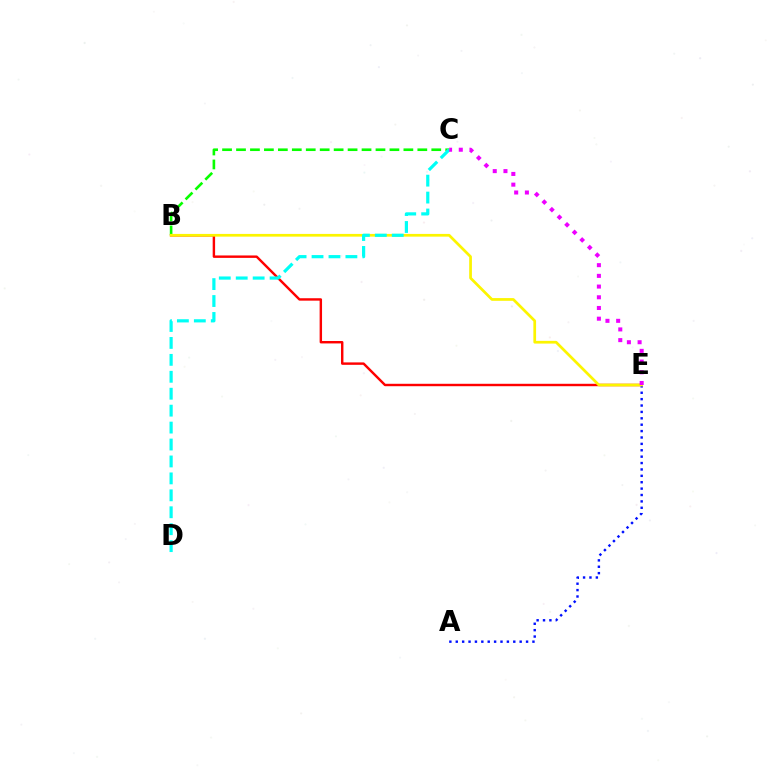{('B', 'E'): [{'color': '#ff0000', 'line_style': 'solid', 'thickness': 1.75}, {'color': '#fcf500', 'line_style': 'solid', 'thickness': 1.96}], ('B', 'C'): [{'color': '#08ff00', 'line_style': 'dashed', 'thickness': 1.89}], ('A', 'E'): [{'color': '#0010ff', 'line_style': 'dotted', 'thickness': 1.74}], ('C', 'D'): [{'color': '#00fff6', 'line_style': 'dashed', 'thickness': 2.3}], ('C', 'E'): [{'color': '#ee00ff', 'line_style': 'dotted', 'thickness': 2.91}]}